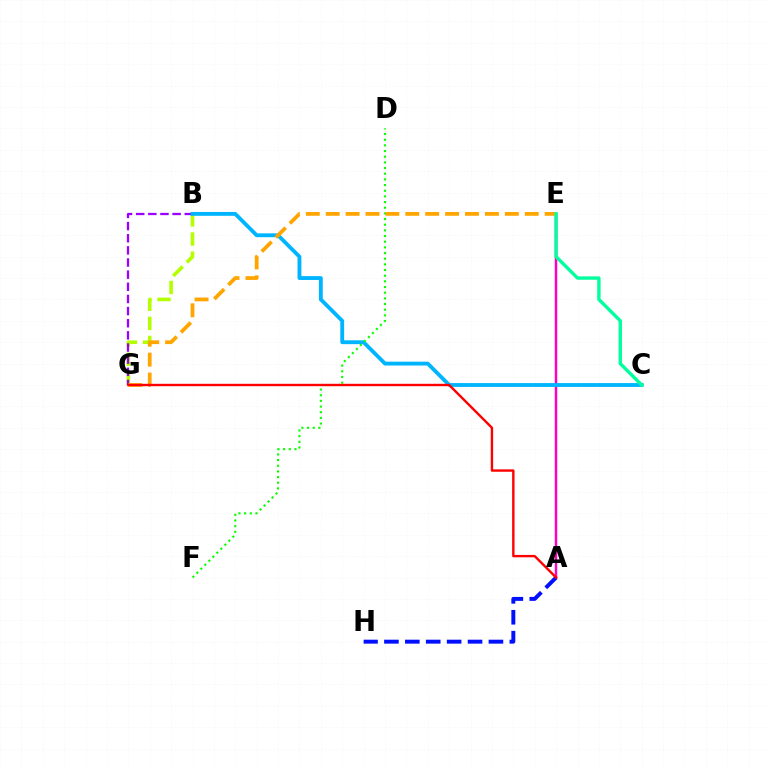{('B', 'G'): [{'color': '#b3ff00', 'line_style': 'dashed', 'thickness': 2.59}, {'color': '#9b00ff', 'line_style': 'dashed', 'thickness': 1.65}], ('A', 'E'): [{'color': '#ff00bd', 'line_style': 'solid', 'thickness': 1.78}], ('B', 'C'): [{'color': '#00b5ff', 'line_style': 'solid', 'thickness': 2.77}], ('D', 'F'): [{'color': '#08ff00', 'line_style': 'dotted', 'thickness': 1.54}], ('E', 'G'): [{'color': '#ffa500', 'line_style': 'dashed', 'thickness': 2.7}], ('A', 'H'): [{'color': '#0010ff', 'line_style': 'dashed', 'thickness': 2.84}], ('C', 'E'): [{'color': '#00ff9d', 'line_style': 'solid', 'thickness': 2.43}], ('A', 'G'): [{'color': '#ff0000', 'line_style': 'solid', 'thickness': 1.72}]}